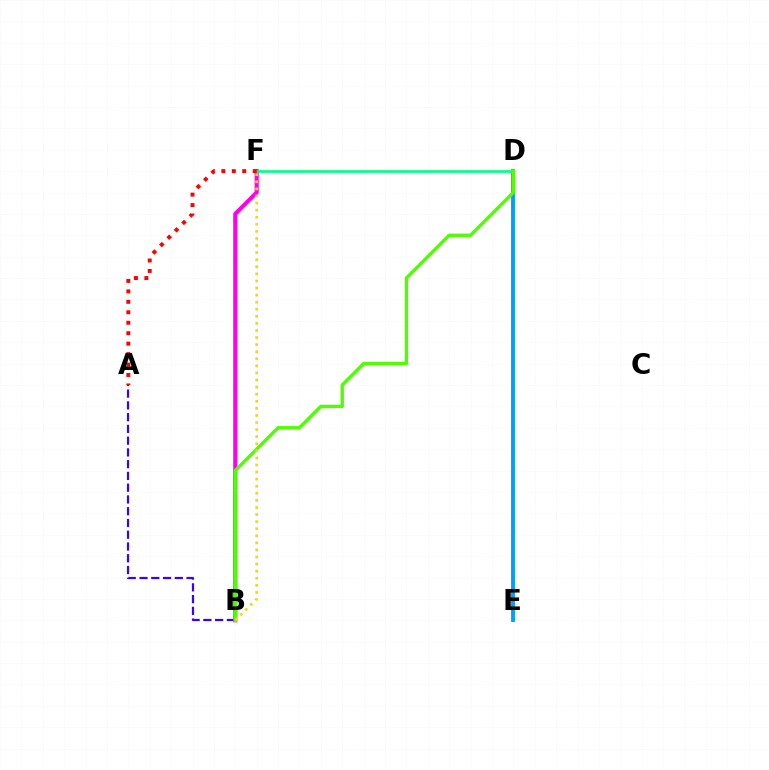{('D', 'E'): [{'color': '#009eff', 'line_style': 'solid', 'thickness': 2.79}], ('A', 'B'): [{'color': '#3700ff', 'line_style': 'dashed', 'thickness': 1.6}], ('B', 'F'): [{'color': '#ff00ed', 'line_style': 'solid', 'thickness': 2.96}, {'color': '#ffd500', 'line_style': 'dotted', 'thickness': 1.92}], ('D', 'F'): [{'color': '#00ff86', 'line_style': 'solid', 'thickness': 1.92}], ('B', 'D'): [{'color': '#4fff00', 'line_style': 'solid', 'thickness': 2.44}], ('A', 'F'): [{'color': '#ff0000', 'line_style': 'dotted', 'thickness': 2.84}]}